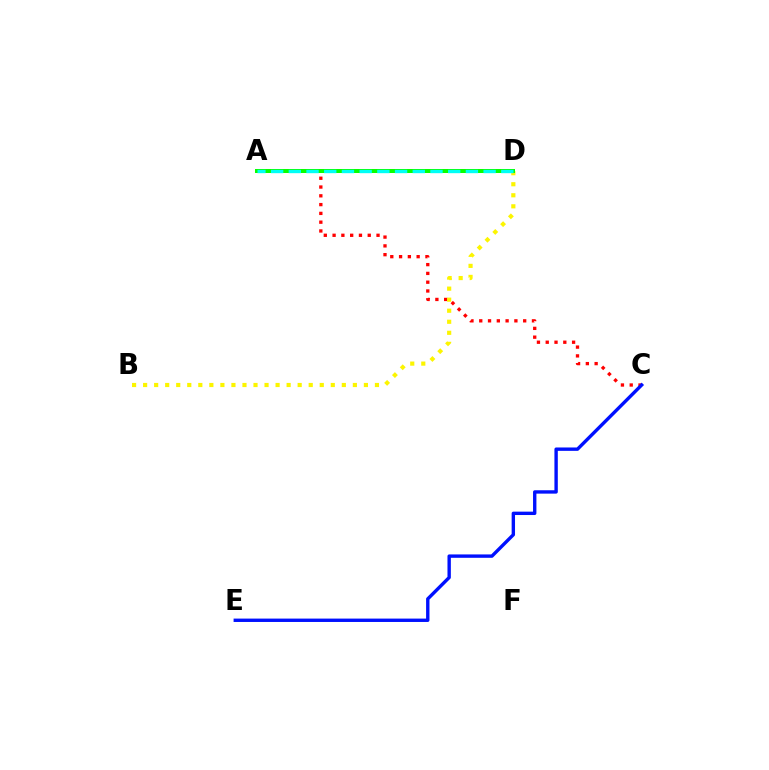{('A', 'C'): [{'color': '#ff0000', 'line_style': 'dotted', 'thickness': 2.39}], ('A', 'D'): [{'color': '#ee00ff', 'line_style': 'dashed', 'thickness': 2.7}, {'color': '#08ff00', 'line_style': 'solid', 'thickness': 2.89}, {'color': '#00fff6', 'line_style': 'dashed', 'thickness': 2.41}], ('B', 'D'): [{'color': '#fcf500', 'line_style': 'dotted', 'thickness': 3.0}], ('C', 'E'): [{'color': '#0010ff', 'line_style': 'solid', 'thickness': 2.43}]}